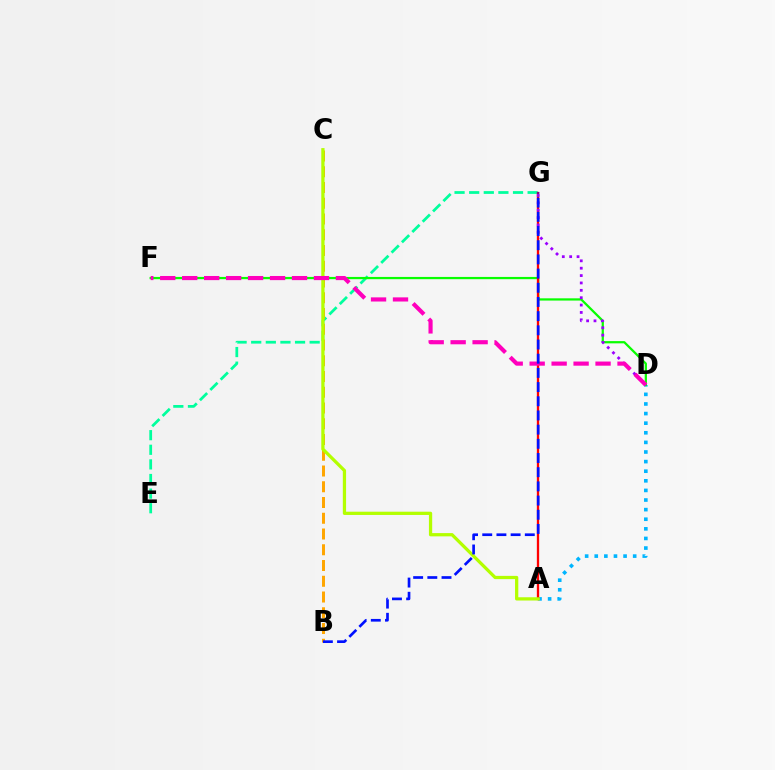{('A', 'D'): [{'color': '#00b5ff', 'line_style': 'dotted', 'thickness': 2.61}], ('E', 'G'): [{'color': '#00ff9d', 'line_style': 'dashed', 'thickness': 1.99}], ('D', 'F'): [{'color': '#08ff00', 'line_style': 'solid', 'thickness': 1.62}, {'color': '#ff00bd', 'line_style': 'dashed', 'thickness': 2.98}], ('B', 'C'): [{'color': '#ffa500', 'line_style': 'dashed', 'thickness': 2.14}], ('A', 'G'): [{'color': '#ff0000', 'line_style': 'solid', 'thickness': 1.66}], ('A', 'C'): [{'color': '#b3ff00', 'line_style': 'solid', 'thickness': 2.34}], ('D', 'G'): [{'color': '#9b00ff', 'line_style': 'dotted', 'thickness': 2.0}], ('B', 'G'): [{'color': '#0010ff', 'line_style': 'dashed', 'thickness': 1.93}]}